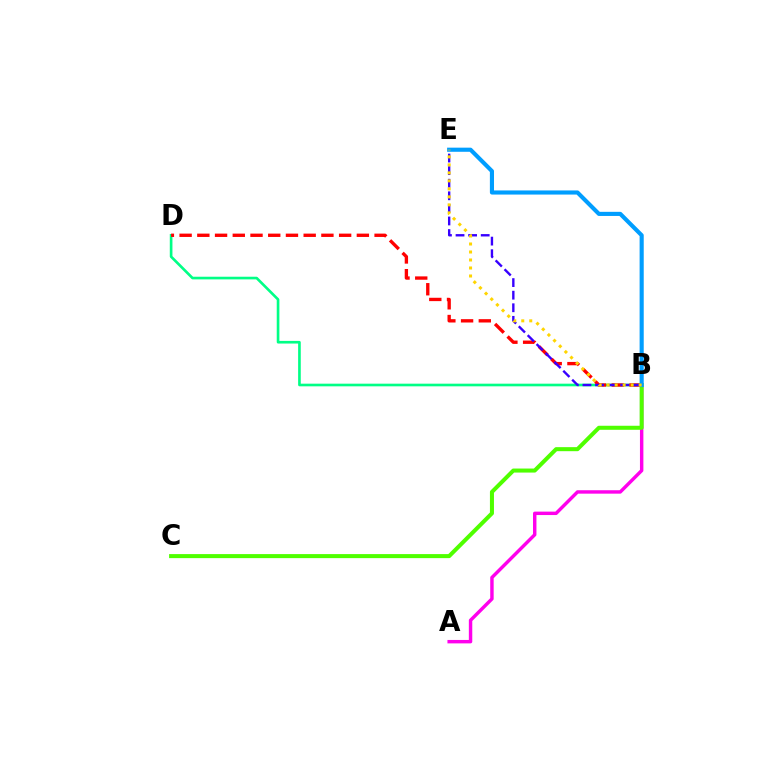{('B', 'D'): [{'color': '#00ff86', 'line_style': 'solid', 'thickness': 1.91}, {'color': '#ff0000', 'line_style': 'dashed', 'thickness': 2.41}], ('A', 'B'): [{'color': '#ff00ed', 'line_style': 'solid', 'thickness': 2.47}], ('B', 'C'): [{'color': '#4fff00', 'line_style': 'solid', 'thickness': 2.9}], ('B', 'E'): [{'color': '#3700ff', 'line_style': 'dashed', 'thickness': 1.71}, {'color': '#009eff', 'line_style': 'solid', 'thickness': 2.97}, {'color': '#ffd500', 'line_style': 'dotted', 'thickness': 2.17}]}